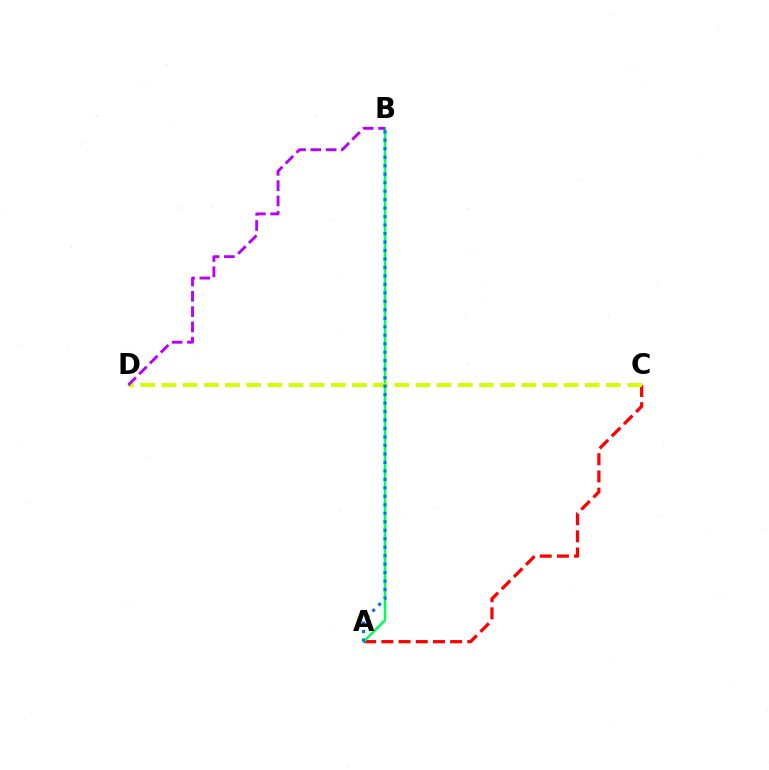{('A', 'C'): [{'color': '#ff0000', 'line_style': 'dashed', 'thickness': 2.34}], ('A', 'B'): [{'color': '#00ff5c', 'line_style': 'solid', 'thickness': 1.84}, {'color': '#0074ff', 'line_style': 'dotted', 'thickness': 2.3}], ('C', 'D'): [{'color': '#d1ff00', 'line_style': 'dashed', 'thickness': 2.88}], ('B', 'D'): [{'color': '#b900ff', 'line_style': 'dashed', 'thickness': 2.08}]}